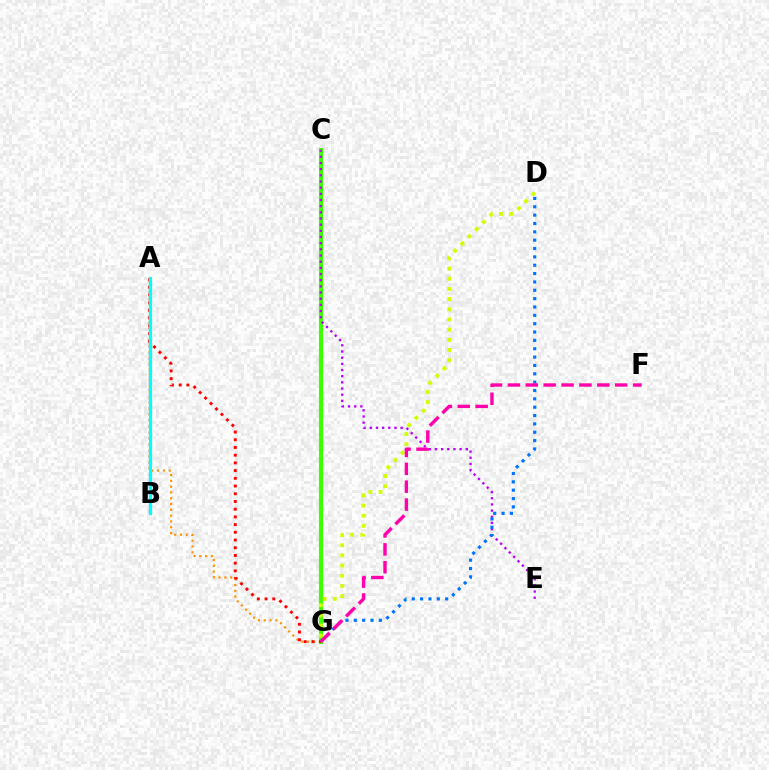{('A', 'B'): [{'color': '#2500ff', 'line_style': 'dotted', 'thickness': 1.66}, {'color': '#00fff6', 'line_style': 'solid', 'thickness': 2.28}], ('A', 'G'): [{'color': '#ff9400', 'line_style': 'dotted', 'thickness': 1.58}, {'color': '#ff0000', 'line_style': 'dotted', 'thickness': 2.1}], ('C', 'G'): [{'color': '#00ff5c', 'line_style': 'solid', 'thickness': 2.0}, {'color': '#3dff00', 'line_style': 'solid', 'thickness': 2.97}], ('C', 'E'): [{'color': '#b900ff', 'line_style': 'dotted', 'thickness': 1.68}], ('D', 'G'): [{'color': '#d1ff00', 'line_style': 'dotted', 'thickness': 2.76}, {'color': '#0074ff', 'line_style': 'dotted', 'thickness': 2.27}], ('F', 'G'): [{'color': '#ff00ac', 'line_style': 'dashed', 'thickness': 2.43}]}